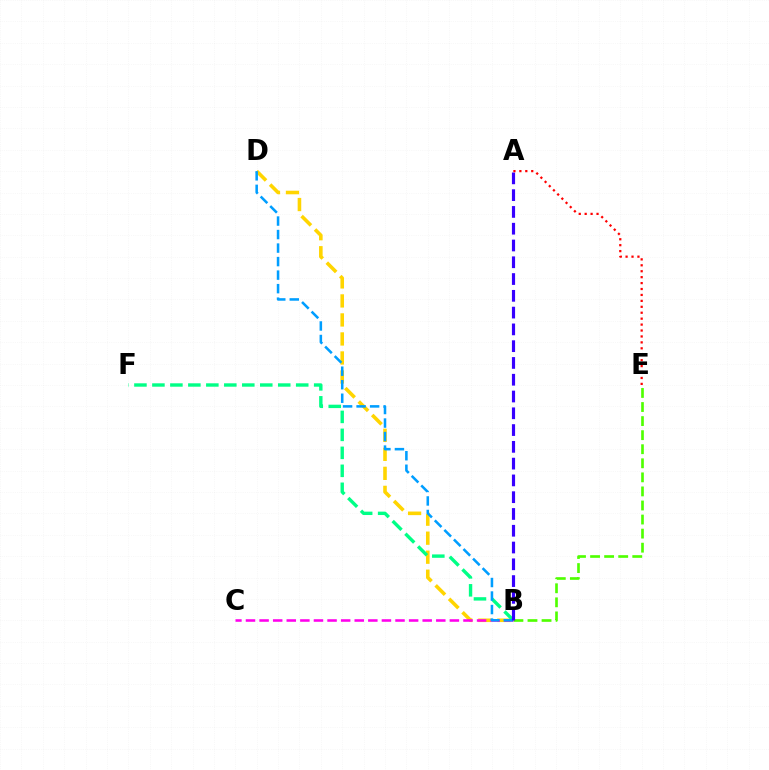{('B', 'E'): [{'color': '#4fff00', 'line_style': 'dashed', 'thickness': 1.91}], ('B', 'D'): [{'color': '#ffd500', 'line_style': 'dashed', 'thickness': 2.58}, {'color': '#009eff', 'line_style': 'dashed', 'thickness': 1.84}], ('B', 'C'): [{'color': '#ff00ed', 'line_style': 'dashed', 'thickness': 1.85}], ('B', 'F'): [{'color': '#00ff86', 'line_style': 'dashed', 'thickness': 2.44}], ('A', 'B'): [{'color': '#3700ff', 'line_style': 'dashed', 'thickness': 2.28}], ('A', 'E'): [{'color': '#ff0000', 'line_style': 'dotted', 'thickness': 1.61}]}